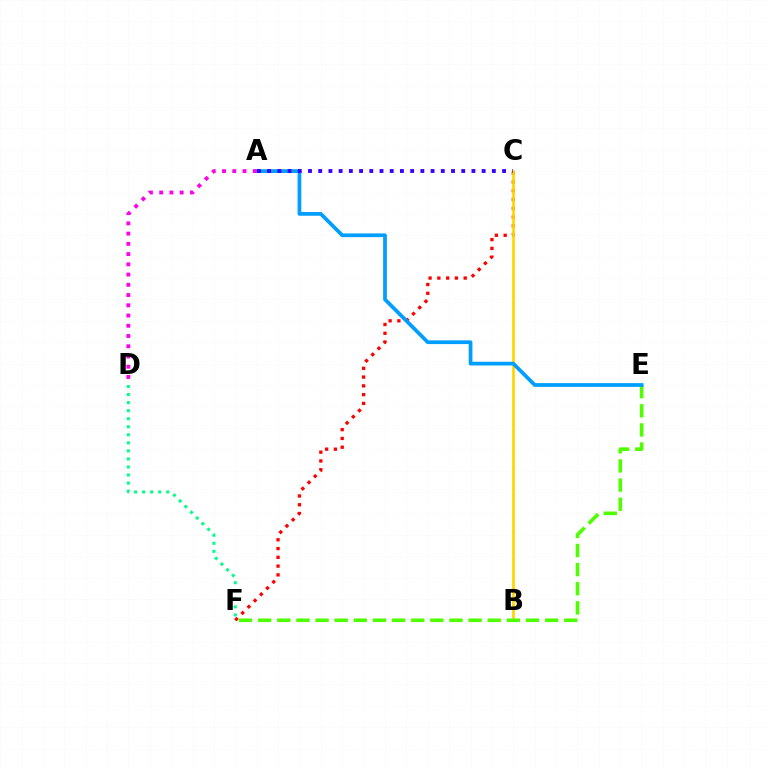{('C', 'F'): [{'color': '#ff0000', 'line_style': 'dotted', 'thickness': 2.38}], ('B', 'C'): [{'color': '#ffd500', 'line_style': 'solid', 'thickness': 1.95}], ('D', 'F'): [{'color': '#00ff86', 'line_style': 'dotted', 'thickness': 2.19}], ('E', 'F'): [{'color': '#4fff00', 'line_style': 'dashed', 'thickness': 2.6}], ('A', 'E'): [{'color': '#009eff', 'line_style': 'solid', 'thickness': 2.69}], ('A', 'C'): [{'color': '#3700ff', 'line_style': 'dotted', 'thickness': 2.78}], ('A', 'D'): [{'color': '#ff00ed', 'line_style': 'dotted', 'thickness': 2.78}]}